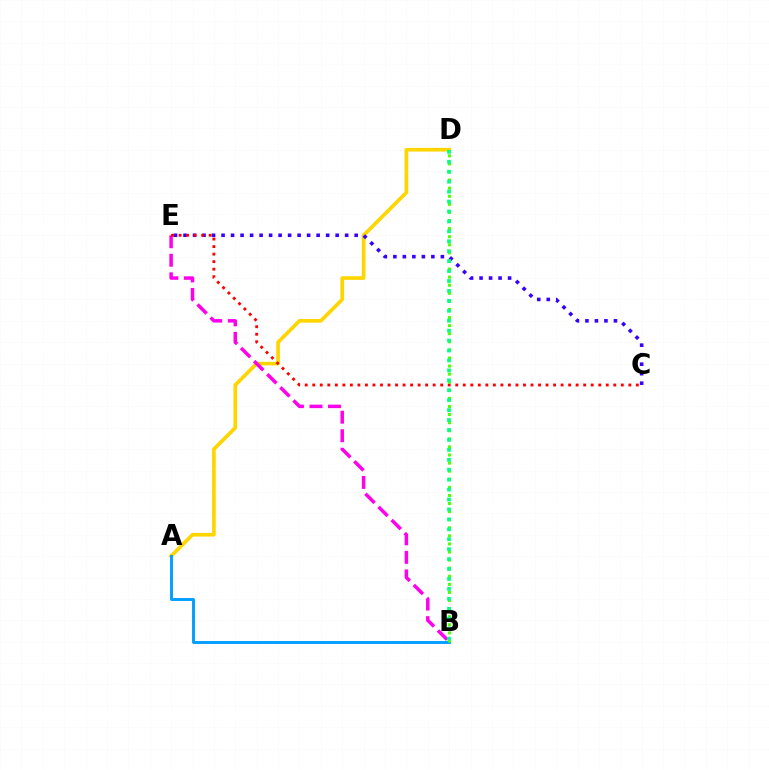{('A', 'D'): [{'color': '#ffd500', 'line_style': 'solid', 'thickness': 2.64}], ('C', 'E'): [{'color': '#3700ff', 'line_style': 'dotted', 'thickness': 2.58}, {'color': '#ff0000', 'line_style': 'dotted', 'thickness': 2.04}], ('A', 'B'): [{'color': '#009eff', 'line_style': 'solid', 'thickness': 2.09}], ('B', 'E'): [{'color': '#ff00ed', 'line_style': 'dashed', 'thickness': 2.52}], ('B', 'D'): [{'color': '#4fff00', 'line_style': 'dotted', 'thickness': 2.2}, {'color': '#00ff86', 'line_style': 'dotted', 'thickness': 2.7}]}